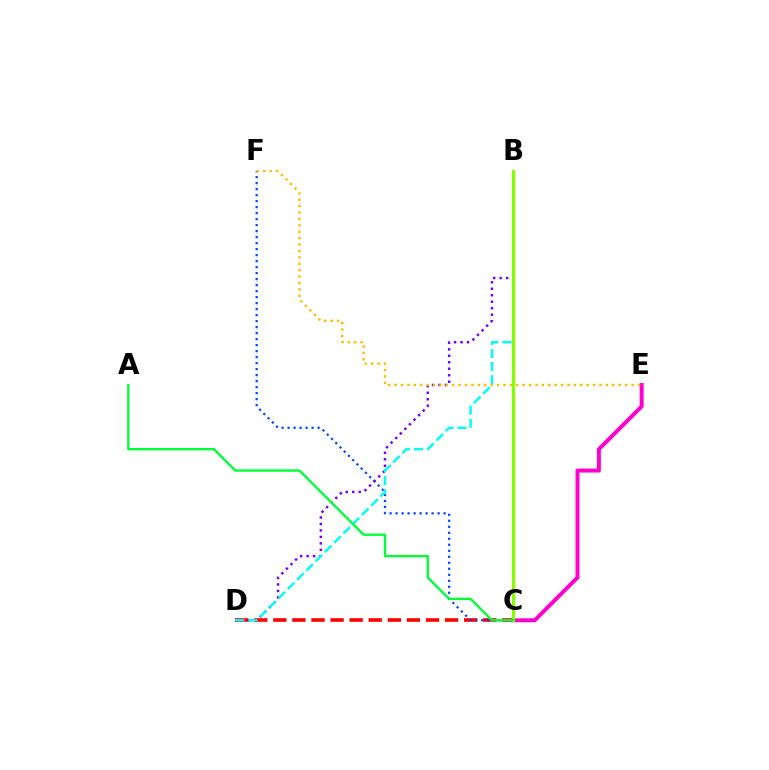{('C', 'D'): [{'color': '#ff0000', 'line_style': 'dashed', 'thickness': 2.59}], ('C', 'F'): [{'color': '#004bff', 'line_style': 'dotted', 'thickness': 1.63}], ('C', 'E'): [{'color': '#ff00cf', 'line_style': 'solid', 'thickness': 2.85}], ('B', 'D'): [{'color': '#7200ff', 'line_style': 'dotted', 'thickness': 1.76}, {'color': '#00fff6', 'line_style': 'dashed', 'thickness': 1.78}], ('E', 'F'): [{'color': '#ffbd00', 'line_style': 'dotted', 'thickness': 1.74}], ('B', 'C'): [{'color': '#84ff00', 'line_style': 'solid', 'thickness': 2.32}], ('A', 'C'): [{'color': '#00ff39', 'line_style': 'solid', 'thickness': 1.7}]}